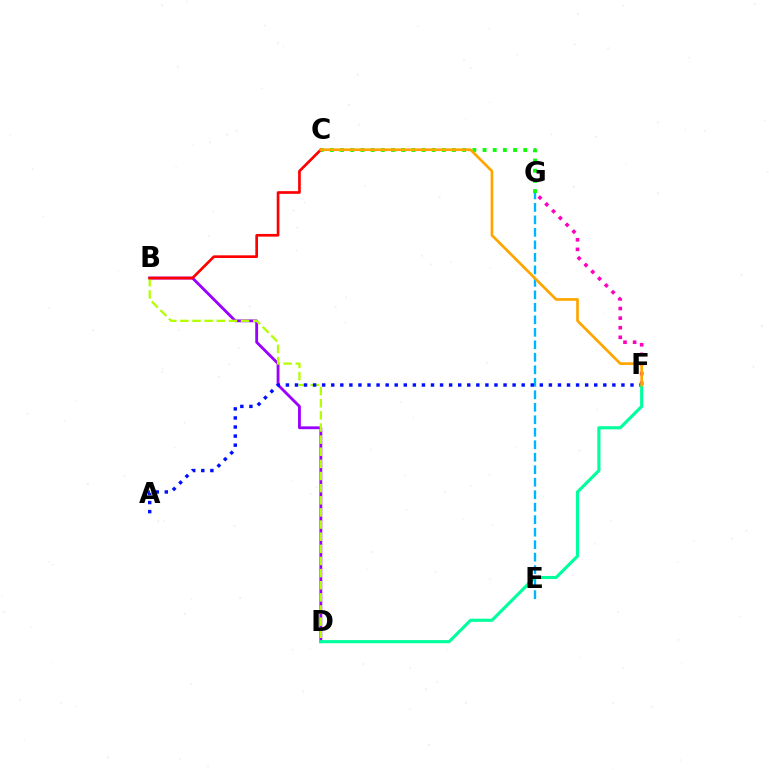{('F', 'G'): [{'color': '#ff00bd', 'line_style': 'dotted', 'thickness': 2.61}], ('B', 'D'): [{'color': '#9b00ff', 'line_style': 'solid', 'thickness': 2.04}, {'color': '#b3ff00', 'line_style': 'dashed', 'thickness': 1.65}], ('E', 'G'): [{'color': '#00b5ff', 'line_style': 'dashed', 'thickness': 1.7}], ('A', 'F'): [{'color': '#0010ff', 'line_style': 'dotted', 'thickness': 2.46}], ('C', 'G'): [{'color': '#08ff00', 'line_style': 'dotted', 'thickness': 2.76}], ('B', 'C'): [{'color': '#ff0000', 'line_style': 'solid', 'thickness': 1.93}], ('D', 'F'): [{'color': '#00ff9d', 'line_style': 'solid', 'thickness': 2.25}], ('C', 'F'): [{'color': '#ffa500', 'line_style': 'solid', 'thickness': 1.93}]}